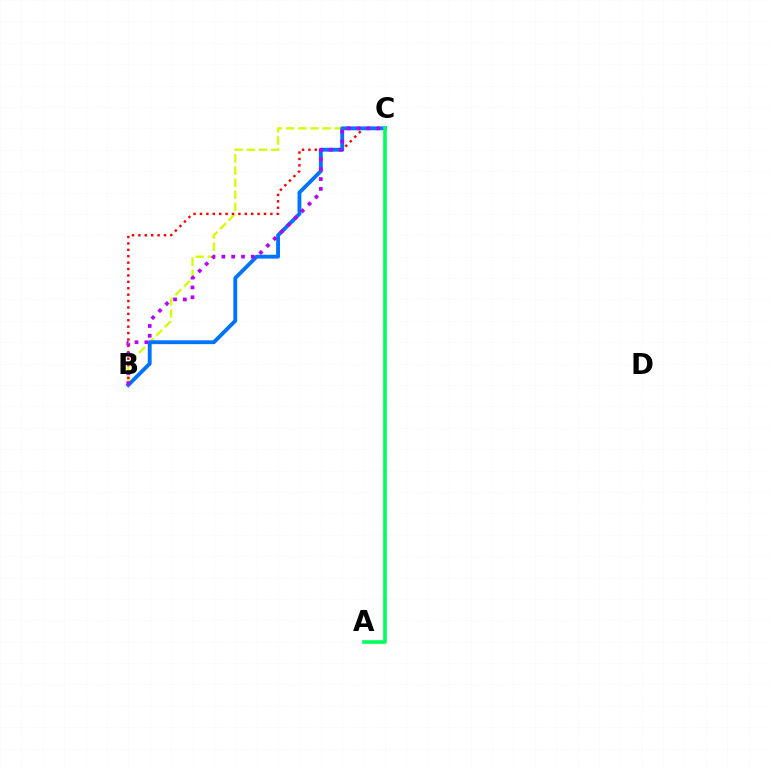{('B', 'C'): [{'color': '#d1ff00', 'line_style': 'dashed', 'thickness': 1.65}, {'color': '#ff0000', 'line_style': 'dotted', 'thickness': 1.74}, {'color': '#0074ff', 'line_style': 'solid', 'thickness': 2.77}, {'color': '#b900ff', 'line_style': 'dotted', 'thickness': 2.67}], ('A', 'C'): [{'color': '#00ff5c', 'line_style': 'solid', 'thickness': 2.6}]}